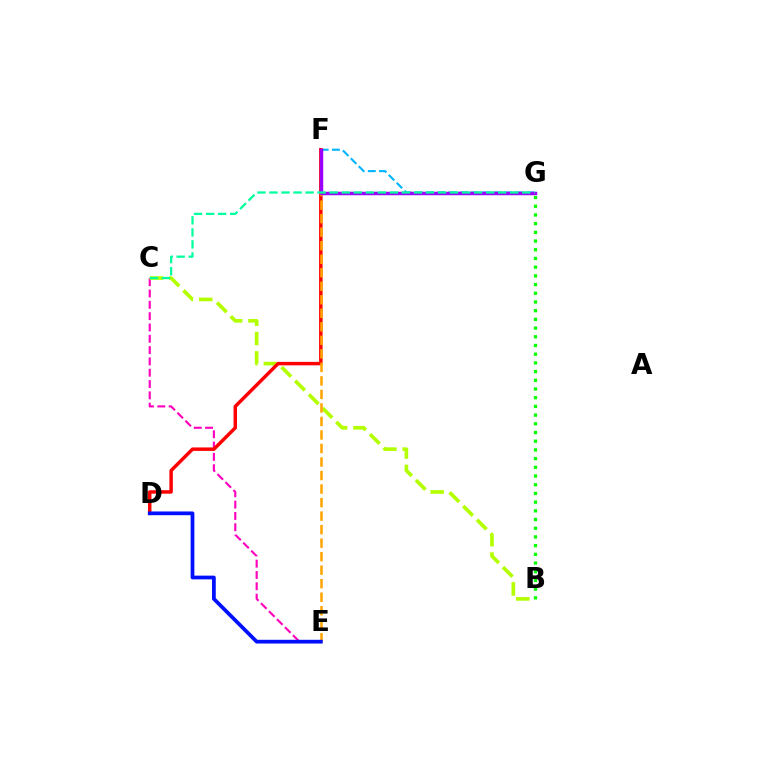{('C', 'E'): [{'color': '#ff00bd', 'line_style': 'dashed', 'thickness': 1.54}], ('B', 'C'): [{'color': '#b3ff00', 'line_style': 'dashed', 'thickness': 2.63}], ('F', 'G'): [{'color': '#00b5ff', 'line_style': 'dashed', 'thickness': 1.52}, {'color': '#9b00ff', 'line_style': 'solid', 'thickness': 2.49}], ('D', 'F'): [{'color': '#ff0000', 'line_style': 'solid', 'thickness': 2.49}], ('E', 'F'): [{'color': '#ffa500', 'line_style': 'dashed', 'thickness': 1.84}], ('D', 'E'): [{'color': '#0010ff', 'line_style': 'solid', 'thickness': 2.69}], ('C', 'G'): [{'color': '#00ff9d', 'line_style': 'dashed', 'thickness': 1.64}], ('B', 'G'): [{'color': '#08ff00', 'line_style': 'dotted', 'thickness': 2.36}]}